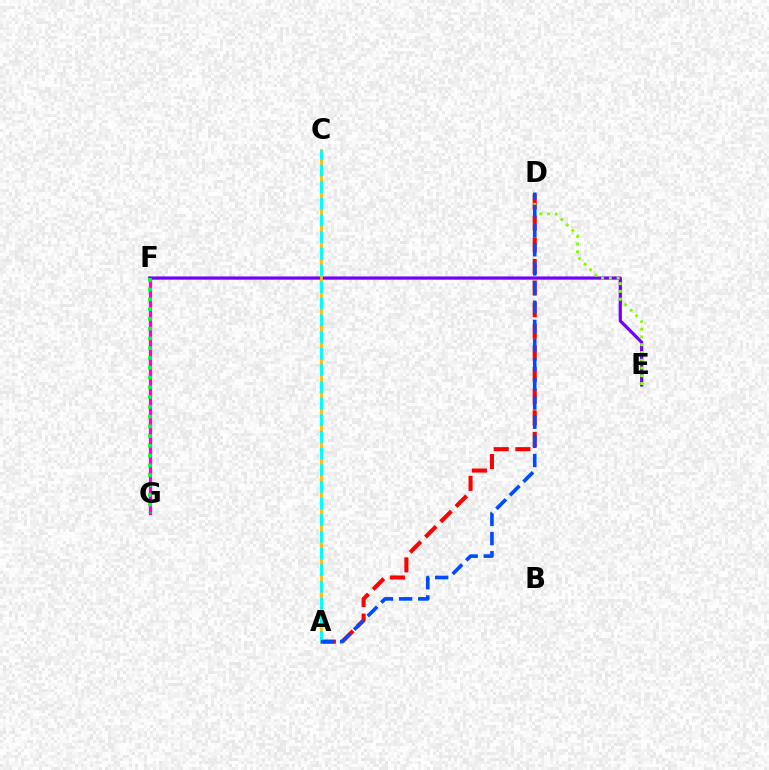{('F', 'G'): [{'color': '#ff00cf', 'line_style': 'solid', 'thickness': 2.34}, {'color': '#00ff39', 'line_style': 'dotted', 'thickness': 2.65}], ('E', 'F'): [{'color': '#7200ff', 'line_style': 'solid', 'thickness': 2.32}], ('A', 'D'): [{'color': '#ff0000', 'line_style': 'dashed', 'thickness': 2.94}, {'color': '#004bff', 'line_style': 'dashed', 'thickness': 2.6}], ('A', 'C'): [{'color': '#ffbd00', 'line_style': 'solid', 'thickness': 2.0}, {'color': '#00fff6', 'line_style': 'dashed', 'thickness': 2.26}], ('D', 'E'): [{'color': '#84ff00', 'line_style': 'dotted', 'thickness': 2.11}]}